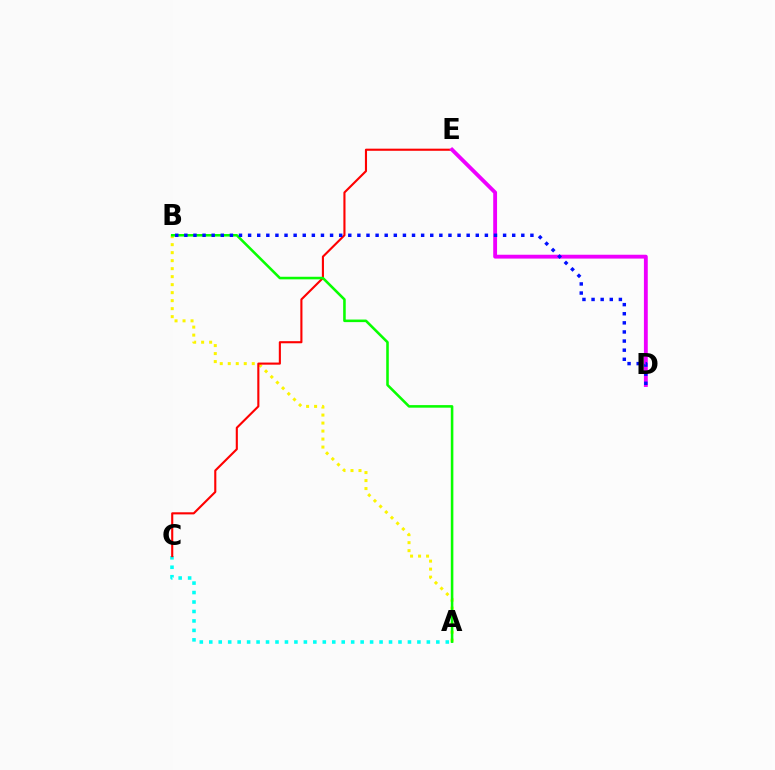{('A', 'C'): [{'color': '#00fff6', 'line_style': 'dotted', 'thickness': 2.57}], ('A', 'B'): [{'color': '#fcf500', 'line_style': 'dotted', 'thickness': 2.17}, {'color': '#08ff00', 'line_style': 'solid', 'thickness': 1.85}], ('C', 'E'): [{'color': '#ff0000', 'line_style': 'solid', 'thickness': 1.52}], ('D', 'E'): [{'color': '#ee00ff', 'line_style': 'solid', 'thickness': 2.77}], ('B', 'D'): [{'color': '#0010ff', 'line_style': 'dotted', 'thickness': 2.47}]}